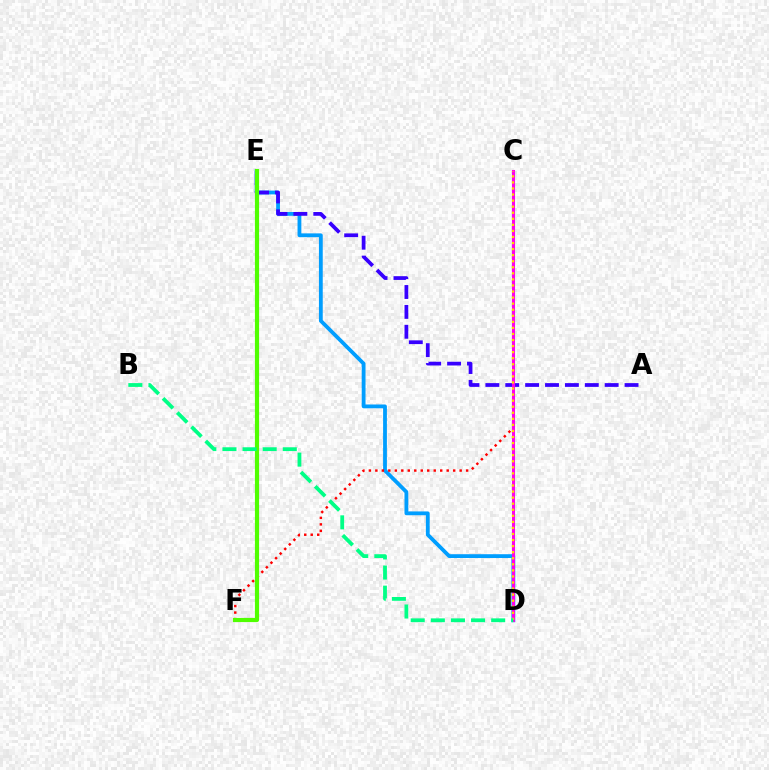{('D', 'E'): [{'color': '#009eff', 'line_style': 'solid', 'thickness': 2.74}], ('A', 'E'): [{'color': '#3700ff', 'line_style': 'dashed', 'thickness': 2.7}], ('C', 'F'): [{'color': '#ff0000', 'line_style': 'dotted', 'thickness': 1.76}], ('C', 'D'): [{'color': '#ff00ed', 'line_style': 'solid', 'thickness': 2.2}, {'color': '#ffd500', 'line_style': 'dotted', 'thickness': 1.65}], ('E', 'F'): [{'color': '#4fff00', 'line_style': 'solid', 'thickness': 3.0}], ('B', 'D'): [{'color': '#00ff86', 'line_style': 'dashed', 'thickness': 2.73}]}